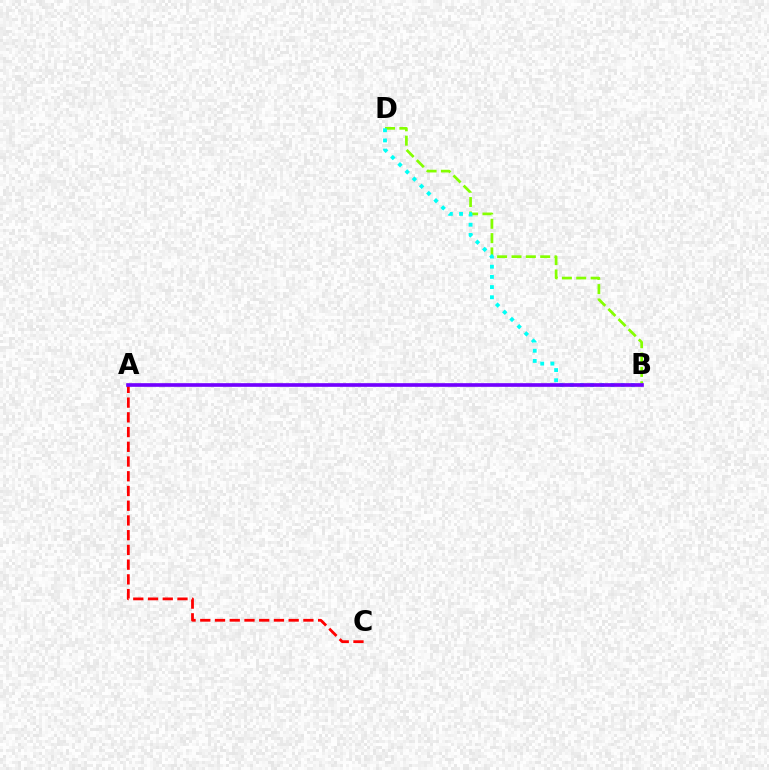{('A', 'C'): [{'color': '#ff0000', 'line_style': 'dashed', 'thickness': 2.0}], ('B', 'D'): [{'color': '#84ff00', 'line_style': 'dashed', 'thickness': 1.95}, {'color': '#00fff6', 'line_style': 'dotted', 'thickness': 2.76}], ('A', 'B'): [{'color': '#7200ff', 'line_style': 'solid', 'thickness': 2.63}]}